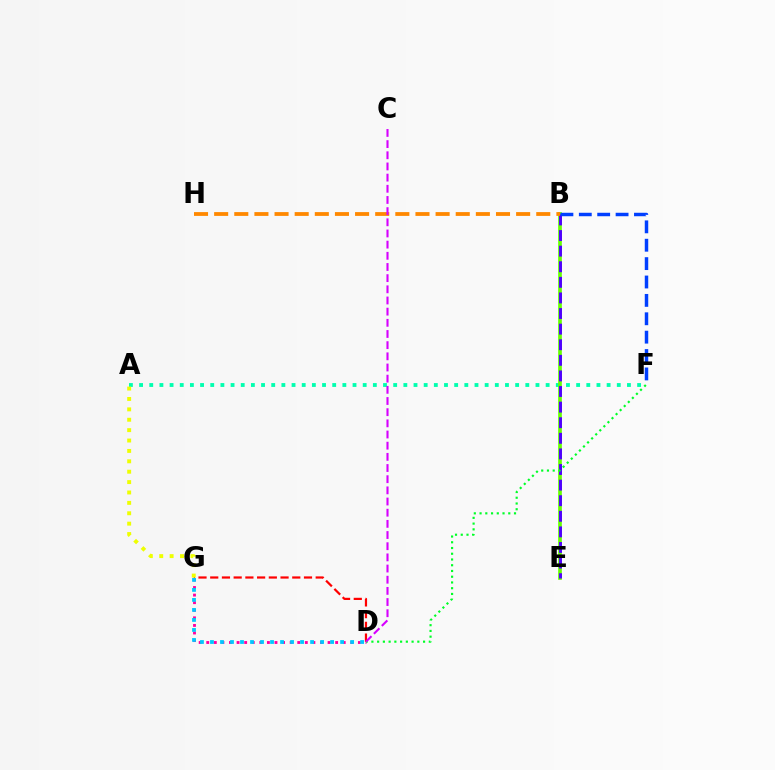{('A', 'F'): [{'color': '#00ffaf', 'line_style': 'dotted', 'thickness': 2.76}], ('B', 'E'): [{'color': '#66ff00', 'line_style': 'solid', 'thickness': 2.65}, {'color': '#4f00ff', 'line_style': 'dashed', 'thickness': 2.12}], ('D', 'G'): [{'color': '#ff00a0', 'line_style': 'dotted', 'thickness': 2.06}, {'color': '#ff0000', 'line_style': 'dashed', 'thickness': 1.59}, {'color': '#00c7ff', 'line_style': 'dotted', 'thickness': 2.72}], ('B', 'F'): [{'color': '#003fff', 'line_style': 'dashed', 'thickness': 2.5}], ('B', 'H'): [{'color': '#ff8800', 'line_style': 'dashed', 'thickness': 2.73}], ('D', 'F'): [{'color': '#00ff27', 'line_style': 'dotted', 'thickness': 1.56}], ('C', 'D'): [{'color': '#d600ff', 'line_style': 'dashed', 'thickness': 1.52}], ('A', 'G'): [{'color': '#eeff00', 'line_style': 'dotted', 'thickness': 2.82}]}